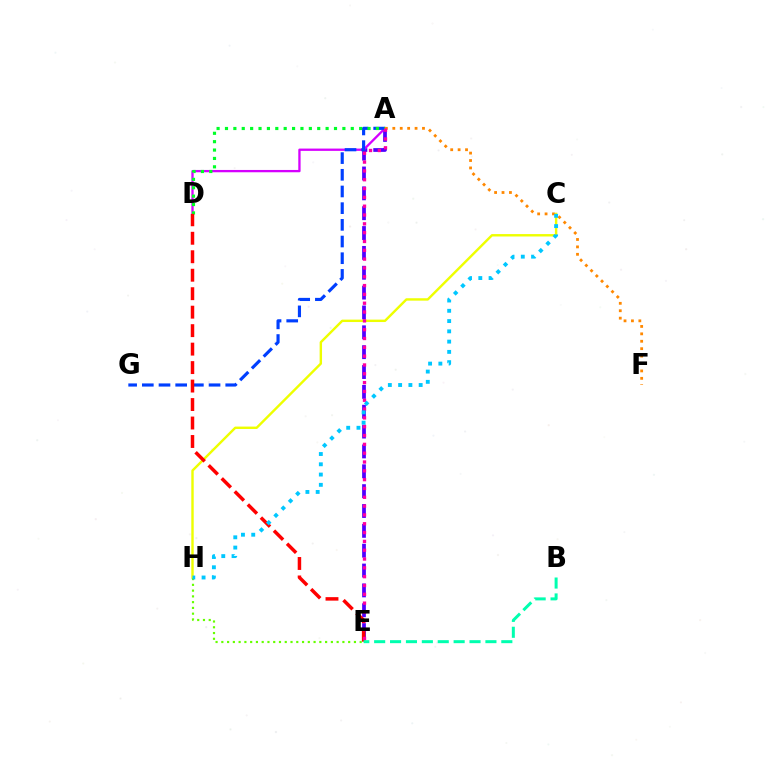{('A', 'E'): [{'color': '#4f00ff', 'line_style': 'dashed', 'thickness': 2.7}, {'color': '#ff00a0', 'line_style': 'dotted', 'thickness': 2.4}], ('A', 'D'): [{'color': '#d600ff', 'line_style': 'solid', 'thickness': 1.66}, {'color': '#00ff27', 'line_style': 'dotted', 'thickness': 2.28}], ('A', 'G'): [{'color': '#003fff', 'line_style': 'dashed', 'thickness': 2.27}], ('A', 'F'): [{'color': '#ff8800', 'line_style': 'dotted', 'thickness': 2.01}], ('C', 'H'): [{'color': '#eeff00', 'line_style': 'solid', 'thickness': 1.74}, {'color': '#00c7ff', 'line_style': 'dotted', 'thickness': 2.79}], ('D', 'E'): [{'color': '#ff0000', 'line_style': 'dashed', 'thickness': 2.51}], ('E', 'H'): [{'color': '#66ff00', 'line_style': 'dotted', 'thickness': 1.57}], ('B', 'E'): [{'color': '#00ffaf', 'line_style': 'dashed', 'thickness': 2.16}]}